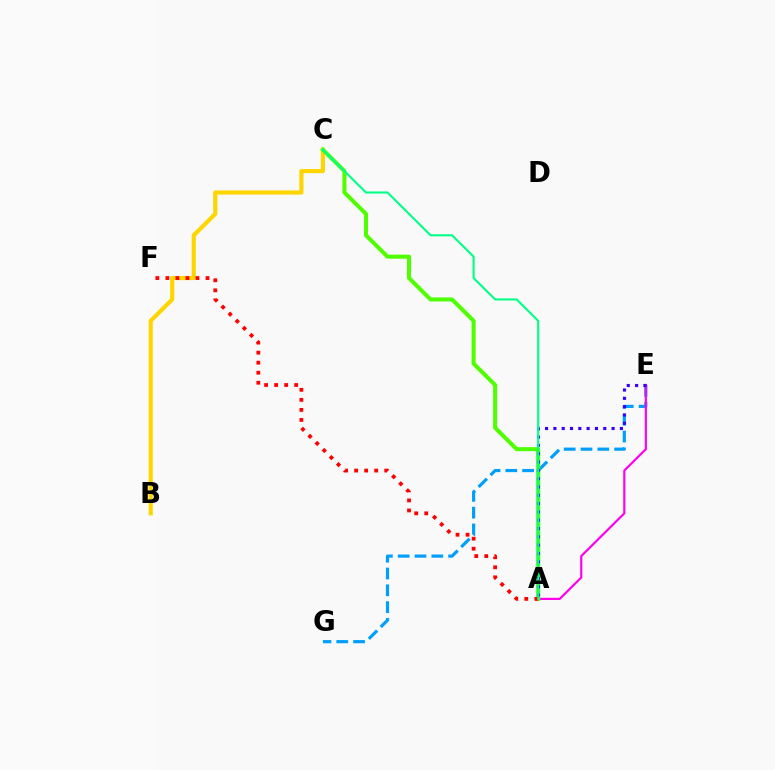{('E', 'G'): [{'color': '#009eff', 'line_style': 'dashed', 'thickness': 2.28}], ('A', 'E'): [{'color': '#ff00ed', 'line_style': 'solid', 'thickness': 1.57}, {'color': '#3700ff', 'line_style': 'dotted', 'thickness': 2.26}], ('B', 'C'): [{'color': '#ffd500', 'line_style': 'solid', 'thickness': 2.99}], ('A', 'C'): [{'color': '#4fff00', 'line_style': 'solid', 'thickness': 2.91}, {'color': '#00ff86', 'line_style': 'solid', 'thickness': 1.51}], ('A', 'F'): [{'color': '#ff0000', 'line_style': 'dotted', 'thickness': 2.72}]}